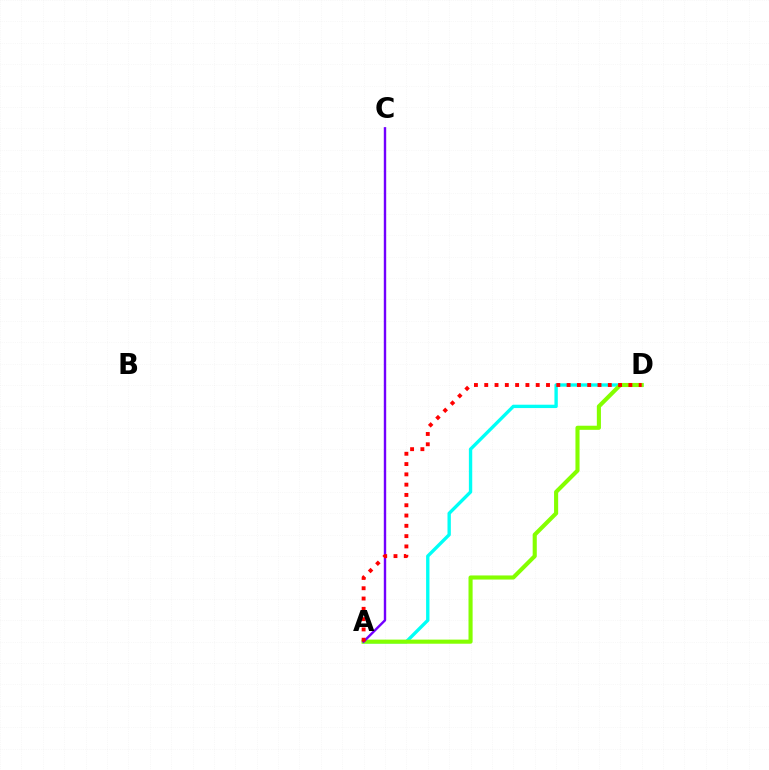{('A', 'D'): [{'color': '#00fff6', 'line_style': 'solid', 'thickness': 2.42}, {'color': '#84ff00', 'line_style': 'solid', 'thickness': 2.95}, {'color': '#ff0000', 'line_style': 'dotted', 'thickness': 2.8}], ('A', 'C'): [{'color': '#7200ff', 'line_style': 'solid', 'thickness': 1.73}]}